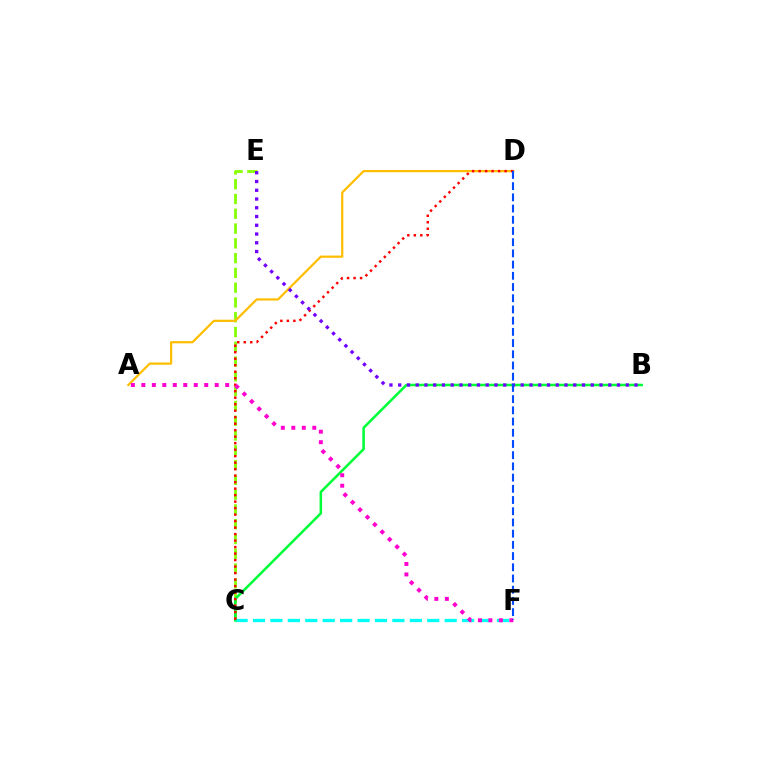{('C', 'F'): [{'color': '#00fff6', 'line_style': 'dashed', 'thickness': 2.37}], ('C', 'E'): [{'color': '#84ff00', 'line_style': 'dashed', 'thickness': 2.01}], ('B', 'C'): [{'color': '#00ff39', 'line_style': 'solid', 'thickness': 1.84}], ('A', 'D'): [{'color': '#ffbd00', 'line_style': 'solid', 'thickness': 1.6}], ('C', 'D'): [{'color': '#ff0000', 'line_style': 'dotted', 'thickness': 1.76}], ('B', 'E'): [{'color': '#7200ff', 'line_style': 'dotted', 'thickness': 2.38}], ('A', 'F'): [{'color': '#ff00cf', 'line_style': 'dotted', 'thickness': 2.85}], ('D', 'F'): [{'color': '#004bff', 'line_style': 'dashed', 'thickness': 1.52}]}